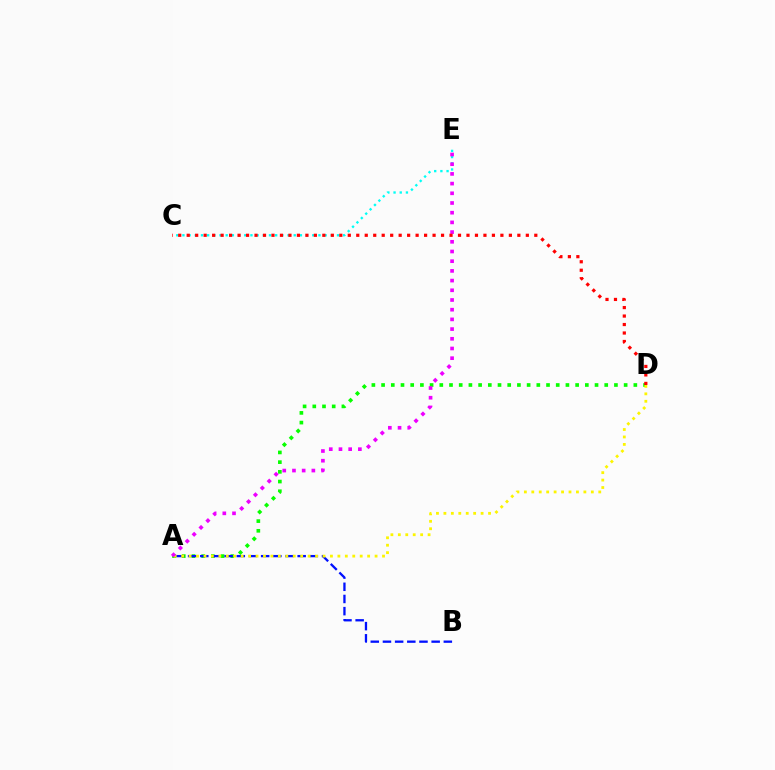{('A', 'D'): [{'color': '#08ff00', 'line_style': 'dotted', 'thickness': 2.64}, {'color': '#fcf500', 'line_style': 'dotted', 'thickness': 2.02}], ('C', 'E'): [{'color': '#00fff6', 'line_style': 'dotted', 'thickness': 1.68}], ('A', 'B'): [{'color': '#0010ff', 'line_style': 'dashed', 'thickness': 1.65}], ('A', 'E'): [{'color': '#ee00ff', 'line_style': 'dotted', 'thickness': 2.64}], ('C', 'D'): [{'color': '#ff0000', 'line_style': 'dotted', 'thickness': 2.3}]}